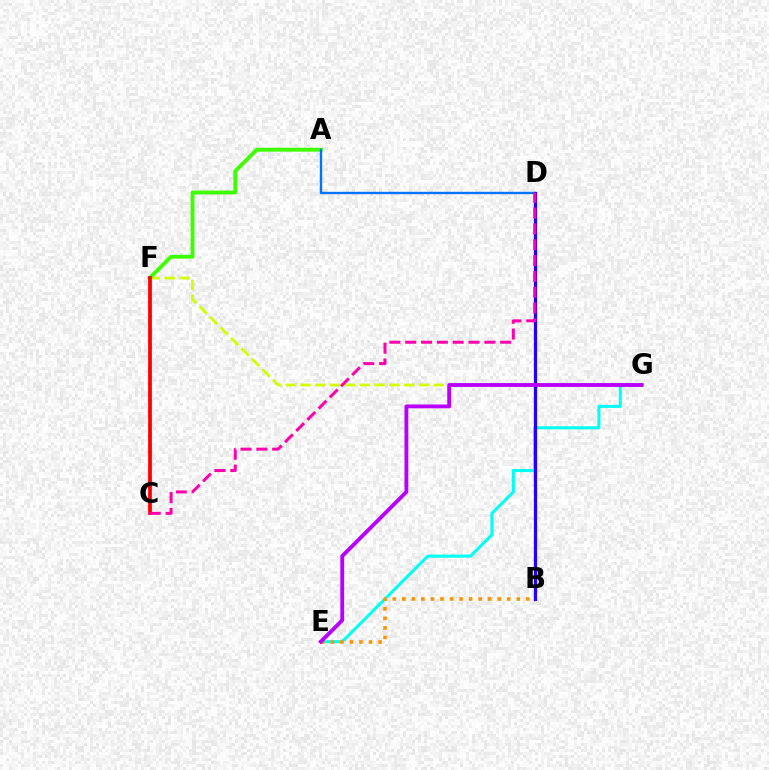{('F', 'G'): [{'color': '#d1ff00', 'line_style': 'dashed', 'thickness': 2.01}], ('A', 'F'): [{'color': '#3dff00', 'line_style': 'solid', 'thickness': 2.77}], ('E', 'G'): [{'color': '#00fff6', 'line_style': 'solid', 'thickness': 2.19}, {'color': '#b900ff', 'line_style': 'solid', 'thickness': 2.76}], ('C', 'F'): [{'color': '#ff0000', 'line_style': 'solid', 'thickness': 2.7}], ('B', 'D'): [{'color': '#00ff5c', 'line_style': 'solid', 'thickness': 1.95}, {'color': '#2500ff', 'line_style': 'solid', 'thickness': 2.33}], ('A', 'D'): [{'color': '#0074ff', 'line_style': 'solid', 'thickness': 1.7}], ('B', 'E'): [{'color': '#ff9400', 'line_style': 'dotted', 'thickness': 2.59}], ('C', 'D'): [{'color': '#ff00ac', 'line_style': 'dashed', 'thickness': 2.15}]}